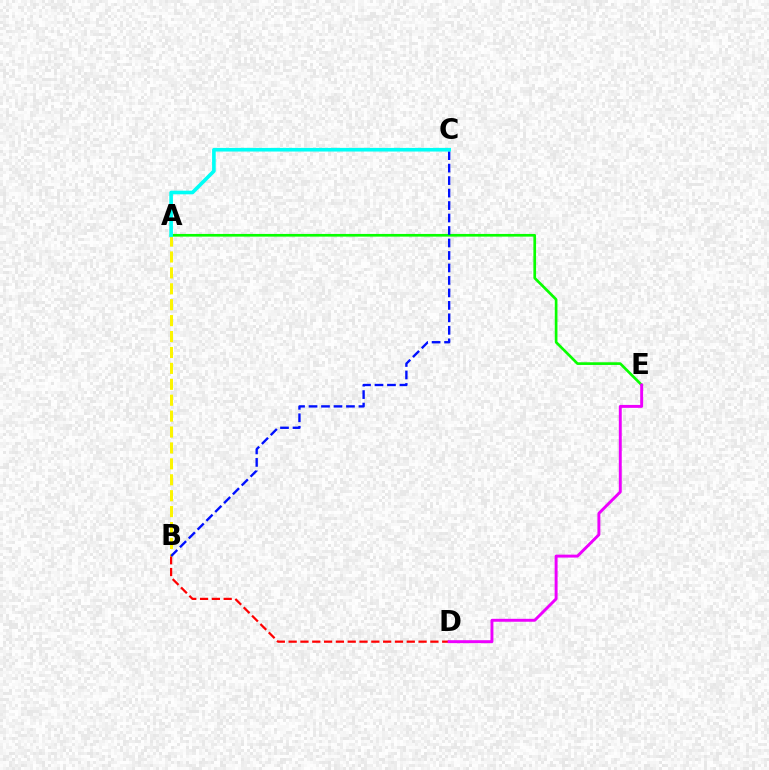{('B', 'D'): [{'color': '#ff0000', 'line_style': 'dashed', 'thickness': 1.6}], ('A', 'B'): [{'color': '#fcf500', 'line_style': 'dashed', 'thickness': 2.16}], ('A', 'E'): [{'color': '#08ff00', 'line_style': 'solid', 'thickness': 1.93}], ('D', 'E'): [{'color': '#ee00ff', 'line_style': 'solid', 'thickness': 2.11}], ('B', 'C'): [{'color': '#0010ff', 'line_style': 'dashed', 'thickness': 1.7}], ('A', 'C'): [{'color': '#00fff6', 'line_style': 'solid', 'thickness': 2.61}]}